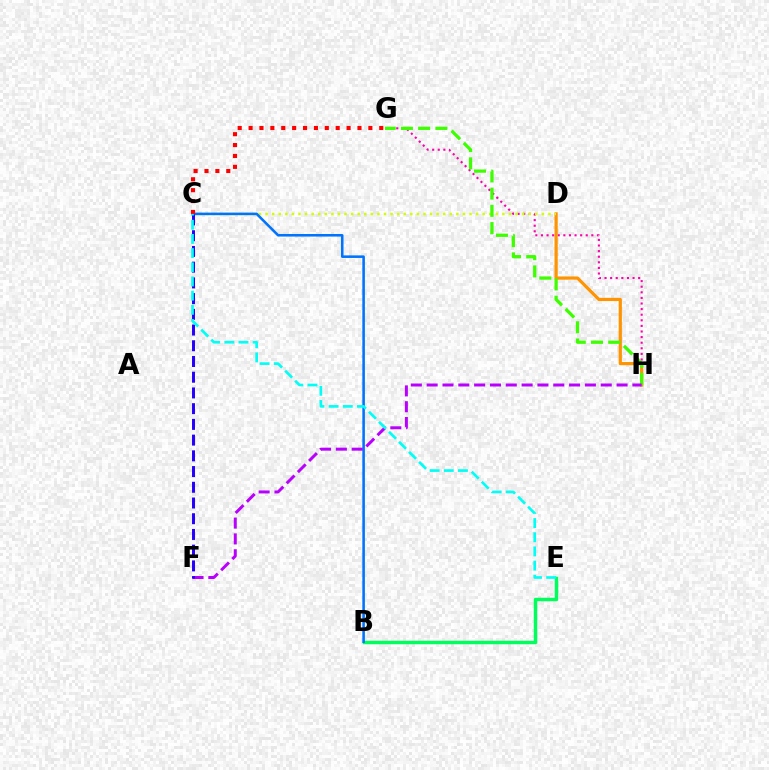{('G', 'H'): [{'color': '#ff00ac', 'line_style': 'dotted', 'thickness': 1.52}, {'color': '#3dff00', 'line_style': 'dashed', 'thickness': 2.34}], ('D', 'H'): [{'color': '#ff9400', 'line_style': 'solid', 'thickness': 2.3}], ('C', 'D'): [{'color': '#d1ff00', 'line_style': 'dotted', 'thickness': 1.79}], ('B', 'E'): [{'color': '#00ff5c', 'line_style': 'solid', 'thickness': 2.5}], ('B', 'C'): [{'color': '#0074ff', 'line_style': 'solid', 'thickness': 1.85}], ('F', 'H'): [{'color': '#b900ff', 'line_style': 'dashed', 'thickness': 2.15}], ('C', 'G'): [{'color': '#ff0000', 'line_style': 'dotted', 'thickness': 2.96}], ('C', 'F'): [{'color': '#2500ff', 'line_style': 'dashed', 'thickness': 2.14}], ('C', 'E'): [{'color': '#00fff6', 'line_style': 'dashed', 'thickness': 1.93}]}